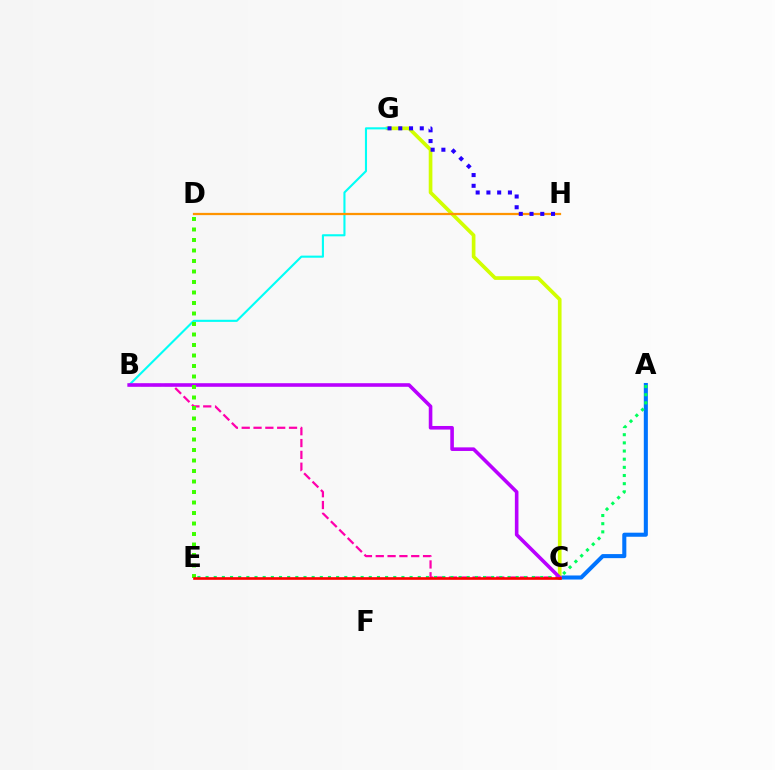{('A', 'C'): [{'color': '#0074ff', 'line_style': 'solid', 'thickness': 2.92}], ('B', 'C'): [{'color': '#ff00ac', 'line_style': 'dashed', 'thickness': 1.61}, {'color': '#b900ff', 'line_style': 'solid', 'thickness': 2.59}], ('C', 'G'): [{'color': '#d1ff00', 'line_style': 'solid', 'thickness': 2.64}], ('B', 'G'): [{'color': '#00fff6', 'line_style': 'solid', 'thickness': 1.51}], ('D', 'H'): [{'color': '#ff9400', 'line_style': 'solid', 'thickness': 1.61}], ('G', 'H'): [{'color': '#2500ff', 'line_style': 'dotted', 'thickness': 2.92}], ('A', 'E'): [{'color': '#00ff5c', 'line_style': 'dotted', 'thickness': 2.22}], ('D', 'E'): [{'color': '#3dff00', 'line_style': 'dotted', 'thickness': 2.85}], ('C', 'E'): [{'color': '#ff0000', 'line_style': 'solid', 'thickness': 1.9}]}